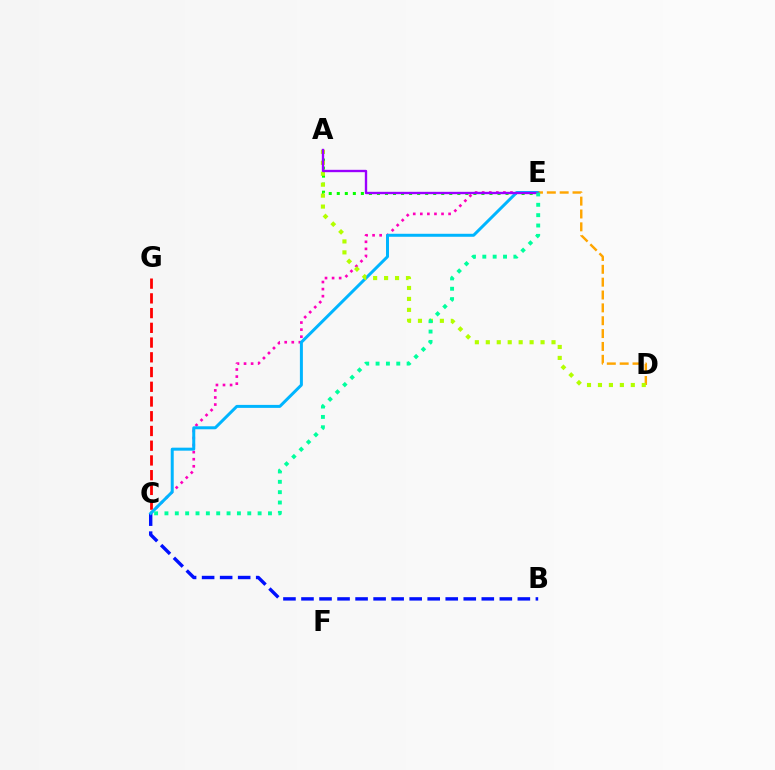{('B', 'C'): [{'color': '#0010ff', 'line_style': 'dashed', 'thickness': 2.45}], ('C', 'E'): [{'color': '#ff00bd', 'line_style': 'dotted', 'thickness': 1.92}, {'color': '#00b5ff', 'line_style': 'solid', 'thickness': 2.15}, {'color': '#00ff9d', 'line_style': 'dotted', 'thickness': 2.81}], ('C', 'G'): [{'color': '#ff0000', 'line_style': 'dashed', 'thickness': 2.0}], ('A', 'E'): [{'color': '#08ff00', 'line_style': 'dotted', 'thickness': 2.18}, {'color': '#9b00ff', 'line_style': 'solid', 'thickness': 1.7}], ('D', 'E'): [{'color': '#ffa500', 'line_style': 'dashed', 'thickness': 1.75}], ('A', 'D'): [{'color': '#b3ff00', 'line_style': 'dotted', 'thickness': 2.98}]}